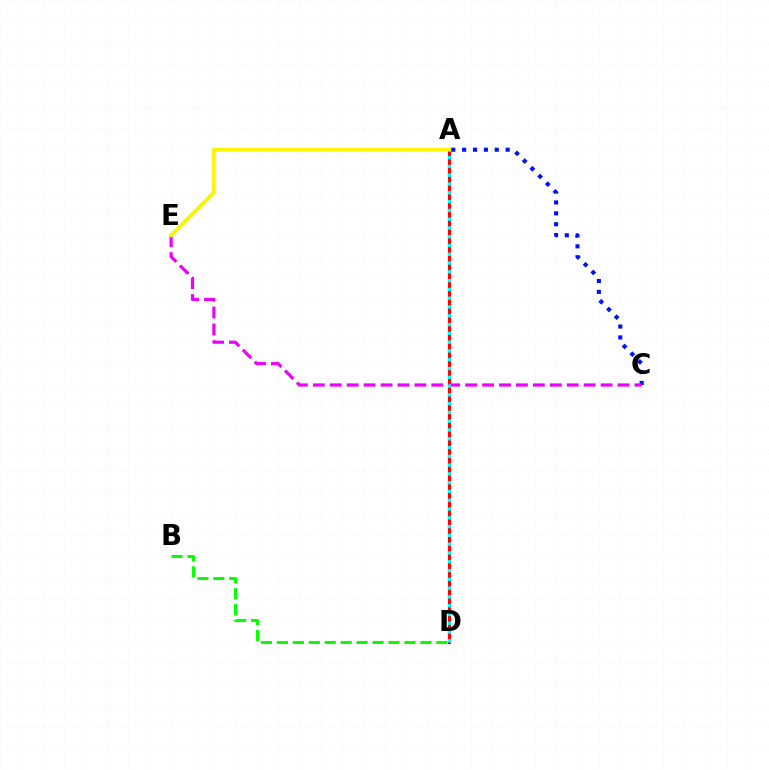{('A', 'C'): [{'color': '#0010ff', 'line_style': 'dotted', 'thickness': 2.96}], ('A', 'D'): [{'color': '#ff0000', 'line_style': 'solid', 'thickness': 2.25}, {'color': '#00fff6', 'line_style': 'dotted', 'thickness': 2.39}], ('C', 'E'): [{'color': '#ee00ff', 'line_style': 'dashed', 'thickness': 2.3}], ('A', 'E'): [{'color': '#fcf500', 'line_style': 'solid', 'thickness': 2.69}], ('B', 'D'): [{'color': '#08ff00', 'line_style': 'dashed', 'thickness': 2.17}]}